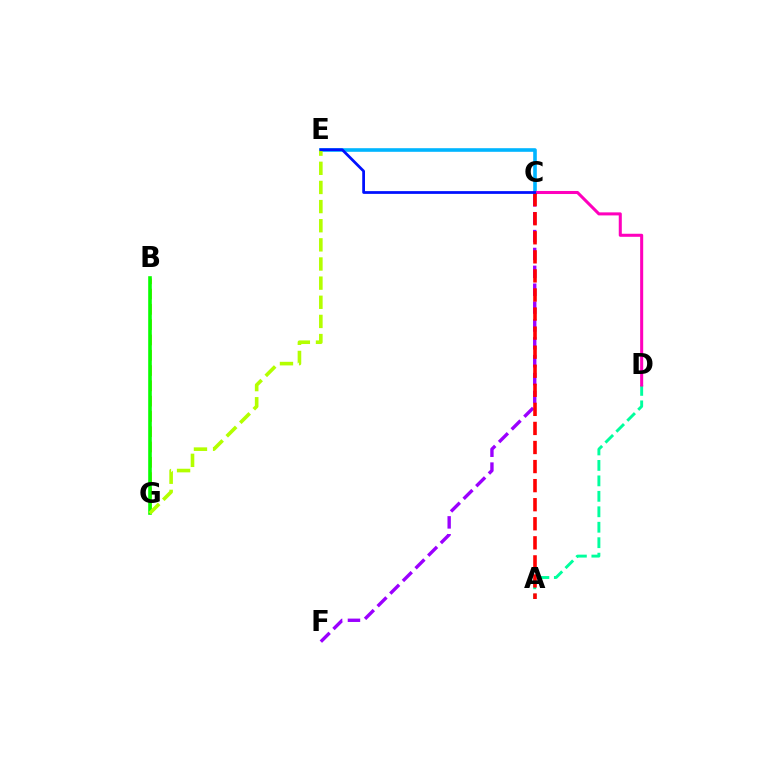{('B', 'G'): [{'color': '#ffa500', 'line_style': 'dashed', 'thickness': 2.08}, {'color': '#08ff00', 'line_style': 'solid', 'thickness': 2.6}], ('C', 'F'): [{'color': '#9b00ff', 'line_style': 'dashed', 'thickness': 2.43}], ('C', 'E'): [{'color': '#00b5ff', 'line_style': 'solid', 'thickness': 2.6}, {'color': '#0010ff', 'line_style': 'solid', 'thickness': 1.98}], ('A', 'D'): [{'color': '#00ff9d', 'line_style': 'dashed', 'thickness': 2.1}], ('C', 'D'): [{'color': '#ff00bd', 'line_style': 'solid', 'thickness': 2.19}], ('A', 'C'): [{'color': '#ff0000', 'line_style': 'dashed', 'thickness': 2.59}], ('E', 'G'): [{'color': '#b3ff00', 'line_style': 'dashed', 'thickness': 2.6}]}